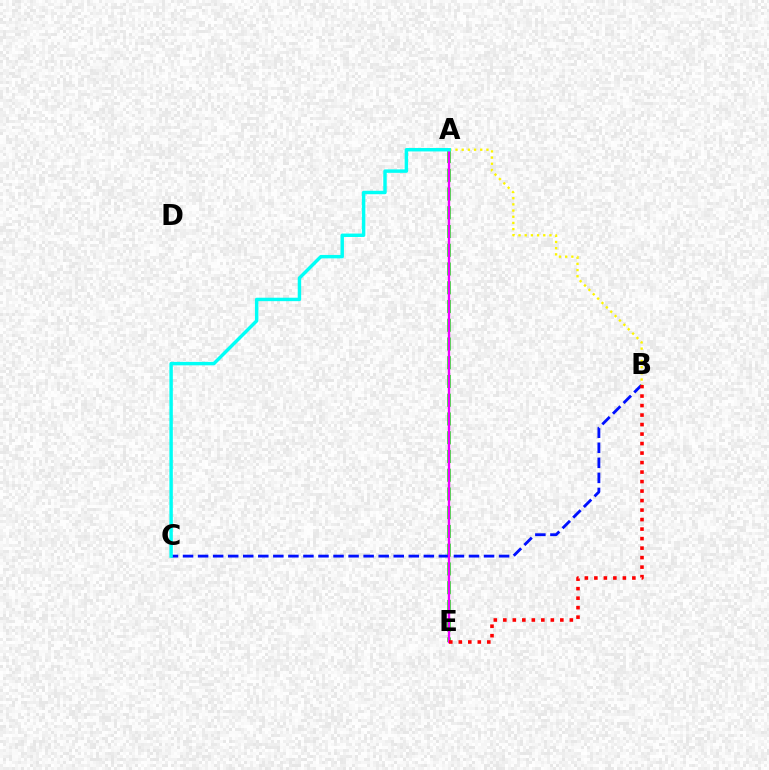{('A', 'E'): [{'color': '#08ff00', 'line_style': 'dashed', 'thickness': 2.55}, {'color': '#ee00ff', 'line_style': 'solid', 'thickness': 1.71}], ('B', 'C'): [{'color': '#0010ff', 'line_style': 'dashed', 'thickness': 2.04}], ('A', 'B'): [{'color': '#fcf500', 'line_style': 'dotted', 'thickness': 1.68}], ('B', 'E'): [{'color': '#ff0000', 'line_style': 'dotted', 'thickness': 2.58}], ('A', 'C'): [{'color': '#00fff6', 'line_style': 'solid', 'thickness': 2.47}]}